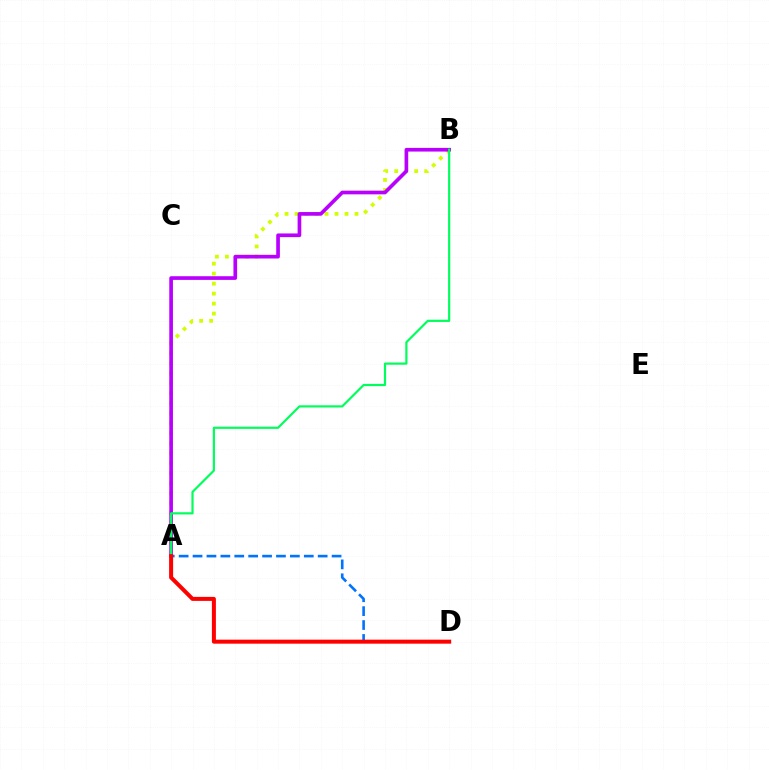{('A', 'B'): [{'color': '#d1ff00', 'line_style': 'dotted', 'thickness': 2.71}, {'color': '#b900ff', 'line_style': 'solid', 'thickness': 2.64}, {'color': '#00ff5c', 'line_style': 'solid', 'thickness': 1.57}], ('A', 'D'): [{'color': '#0074ff', 'line_style': 'dashed', 'thickness': 1.89}, {'color': '#ff0000', 'line_style': 'solid', 'thickness': 2.88}]}